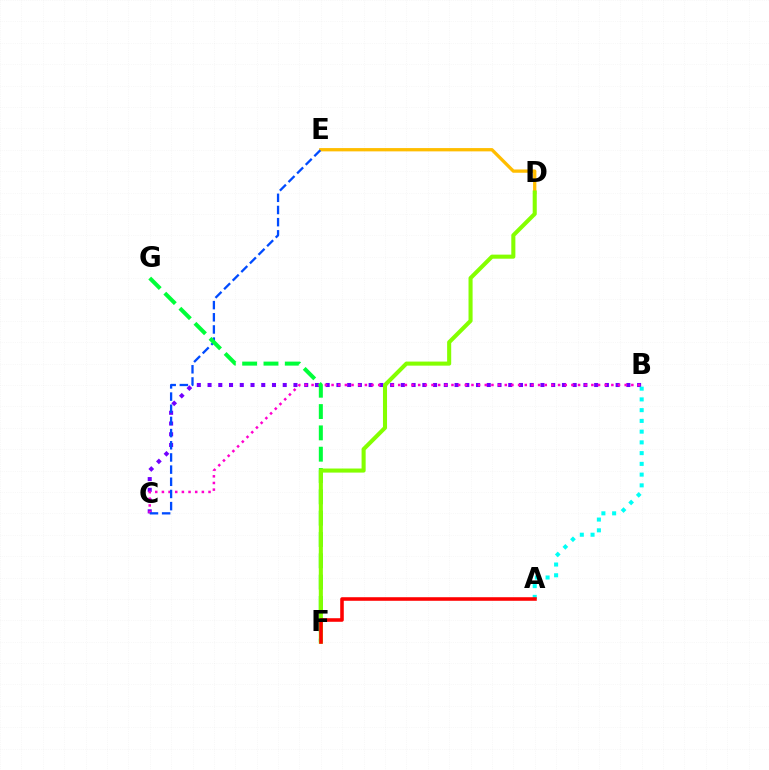{('B', 'C'): [{'color': '#7200ff', 'line_style': 'dotted', 'thickness': 2.92}, {'color': '#ff00cf', 'line_style': 'dotted', 'thickness': 1.81}], ('D', 'E'): [{'color': '#ffbd00', 'line_style': 'solid', 'thickness': 2.37}], ('A', 'B'): [{'color': '#00fff6', 'line_style': 'dotted', 'thickness': 2.92}], ('C', 'E'): [{'color': '#004bff', 'line_style': 'dashed', 'thickness': 1.65}], ('F', 'G'): [{'color': '#00ff39', 'line_style': 'dashed', 'thickness': 2.9}], ('D', 'F'): [{'color': '#84ff00', 'line_style': 'solid', 'thickness': 2.93}], ('A', 'F'): [{'color': '#ff0000', 'line_style': 'solid', 'thickness': 2.57}]}